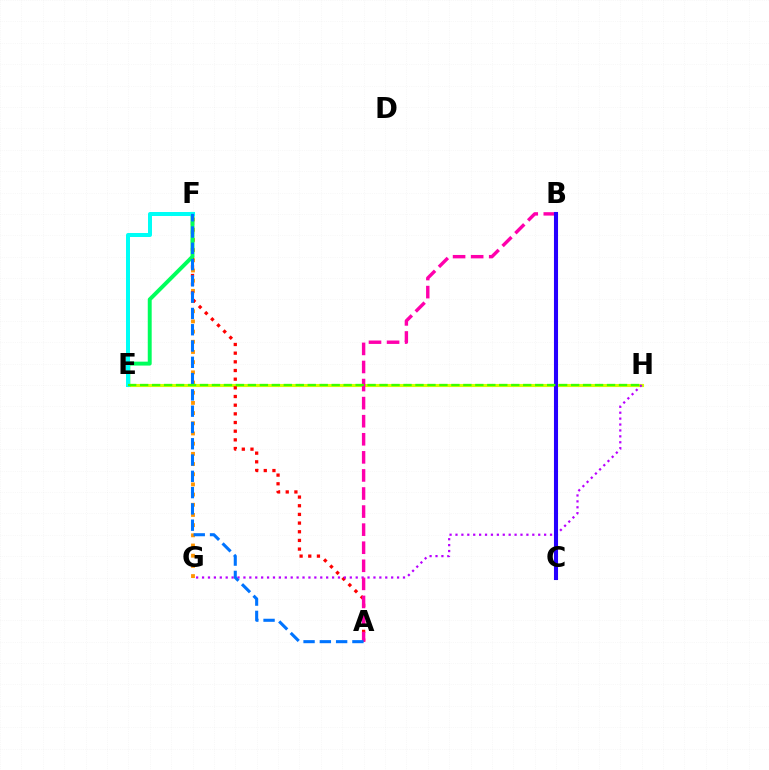{('E', 'H'): [{'color': '#d1ff00', 'line_style': 'solid', 'thickness': 2.23}, {'color': '#3dff00', 'line_style': 'dashed', 'thickness': 1.63}], ('F', 'G'): [{'color': '#ff9400', 'line_style': 'dotted', 'thickness': 2.77}], ('A', 'F'): [{'color': '#ff0000', 'line_style': 'dotted', 'thickness': 2.36}, {'color': '#0074ff', 'line_style': 'dashed', 'thickness': 2.21}], ('E', 'F'): [{'color': '#00ff5c', 'line_style': 'solid', 'thickness': 2.82}, {'color': '#00fff6', 'line_style': 'solid', 'thickness': 2.88}], ('G', 'H'): [{'color': '#b900ff', 'line_style': 'dotted', 'thickness': 1.61}], ('A', 'B'): [{'color': '#ff00ac', 'line_style': 'dashed', 'thickness': 2.46}], ('B', 'C'): [{'color': '#2500ff', 'line_style': 'solid', 'thickness': 2.94}]}